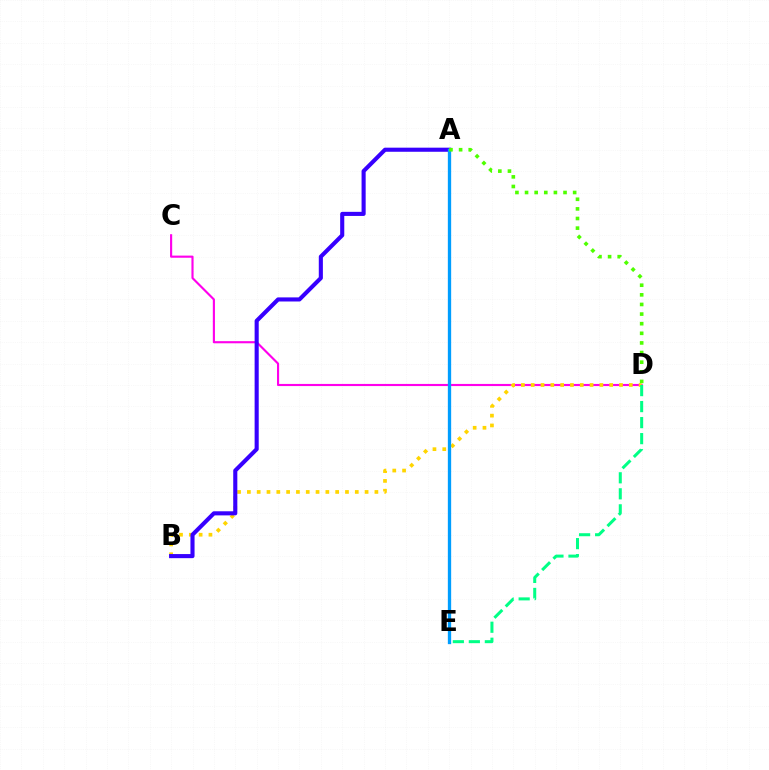{('C', 'D'): [{'color': '#ff00ed', 'line_style': 'solid', 'thickness': 1.54}], ('B', 'D'): [{'color': '#ffd500', 'line_style': 'dotted', 'thickness': 2.67}], ('A', 'E'): [{'color': '#ff0000', 'line_style': 'solid', 'thickness': 1.85}, {'color': '#009eff', 'line_style': 'solid', 'thickness': 2.39}], ('A', 'B'): [{'color': '#3700ff', 'line_style': 'solid', 'thickness': 2.95}], ('D', 'E'): [{'color': '#00ff86', 'line_style': 'dashed', 'thickness': 2.18}], ('A', 'D'): [{'color': '#4fff00', 'line_style': 'dotted', 'thickness': 2.61}]}